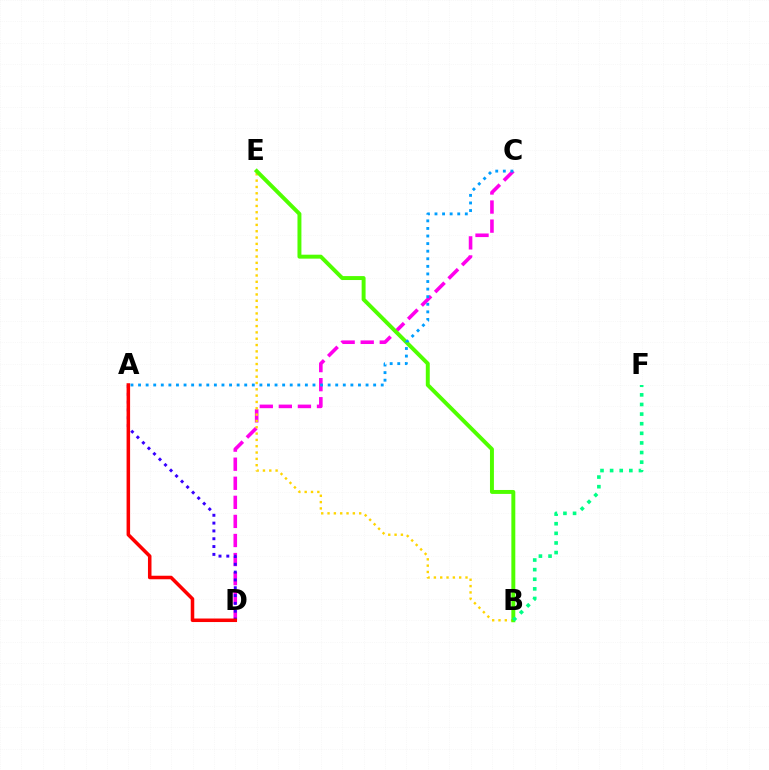{('C', 'D'): [{'color': '#ff00ed', 'line_style': 'dashed', 'thickness': 2.59}], ('A', 'D'): [{'color': '#3700ff', 'line_style': 'dotted', 'thickness': 2.13}, {'color': '#ff0000', 'line_style': 'solid', 'thickness': 2.54}], ('B', 'E'): [{'color': '#ffd500', 'line_style': 'dotted', 'thickness': 1.72}, {'color': '#4fff00', 'line_style': 'solid', 'thickness': 2.84}], ('B', 'F'): [{'color': '#00ff86', 'line_style': 'dotted', 'thickness': 2.61}], ('A', 'C'): [{'color': '#009eff', 'line_style': 'dotted', 'thickness': 2.06}]}